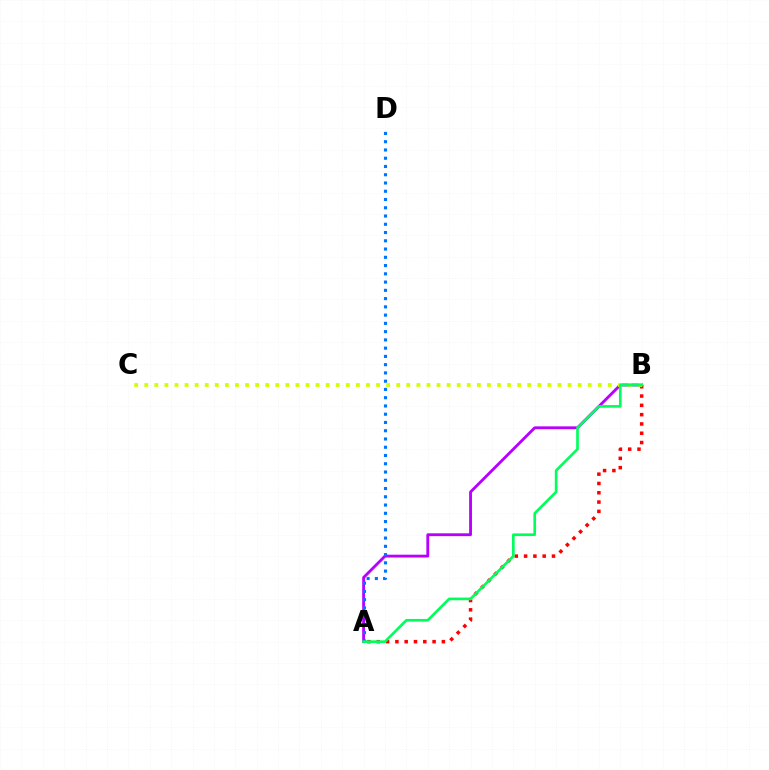{('A', 'B'): [{'color': '#b900ff', 'line_style': 'solid', 'thickness': 2.05}, {'color': '#ff0000', 'line_style': 'dotted', 'thickness': 2.53}, {'color': '#00ff5c', 'line_style': 'solid', 'thickness': 1.91}], ('B', 'C'): [{'color': '#d1ff00', 'line_style': 'dotted', 'thickness': 2.74}], ('A', 'D'): [{'color': '#0074ff', 'line_style': 'dotted', 'thickness': 2.24}]}